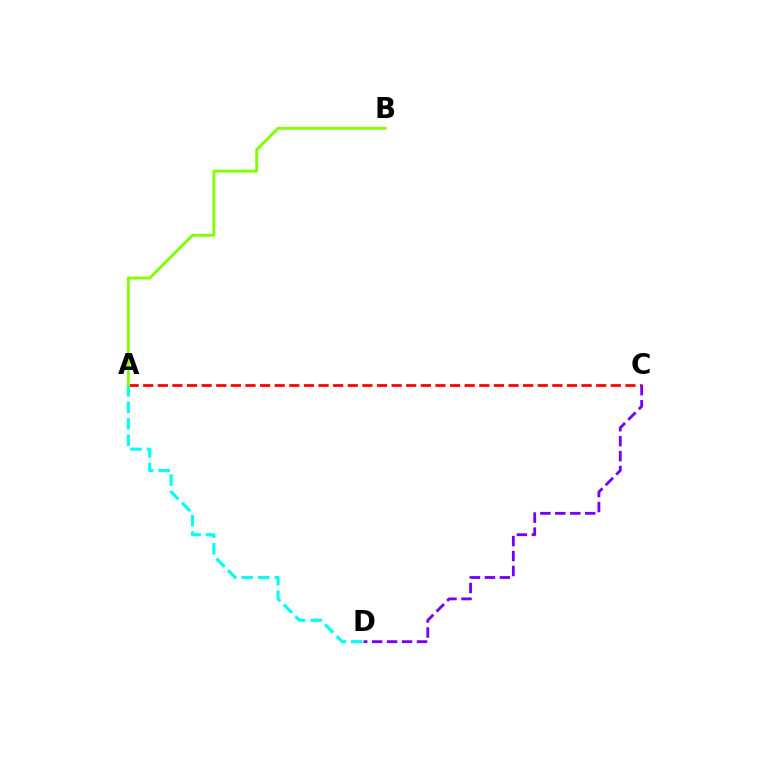{('A', 'C'): [{'color': '#ff0000', 'line_style': 'dashed', 'thickness': 1.99}], ('C', 'D'): [{'color': '#7200ff', 'line_style': 'dashed', 'thickness': 2.03}], ('A', 'D'): [{'color': '#00fff6', 'line_style': 'dashed', 'thickness': 2.24}], ('A', 'B'): [{'color': '#84ff00', 'line_style': 'solid', 'thickness': 2.1}]}